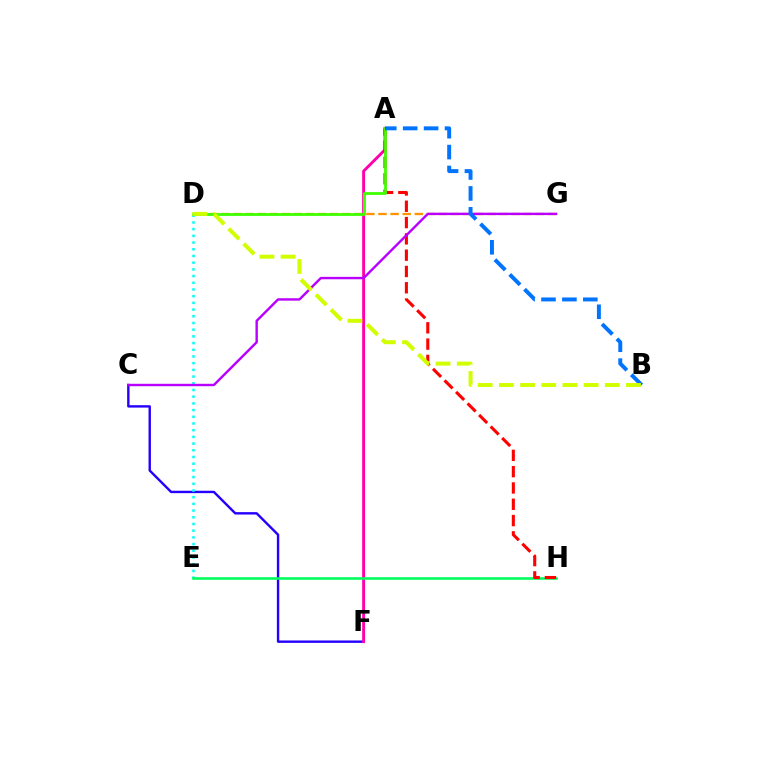{('C', 'F'): [{'color': '#2500ff', 'line_style': 'solid', 'thickness': 1.73}], ('D', 'G'): [{'color': '#ff9400', 'line_style': 'dashed', 'thickness': 1.64}], ('A', 'F'): [{'color': '#ff00ac', 'line_style': 'solid', 'thickness': 2.09}], ('D', 'E'): [{'color': '#00fff6', 'line_style': 'dotted', 'thickness': 1.82}], ('E', 'H'): [{'color': '#00ff5c', 'line_style': 'solid', 'thickness': 1.86}], ('A', 'H'): [{'color': '#ff0000', 'line_style': 'dashed', 'thickness': 2.21}], ('C', 'G'): [{'color': '#b900ff', 'line_style': 'solid', 'thickness': 1.74}], ('A', 'D'): [{'color': '#3dff00', 'line_style': 'solid', 'thickness': 2.01}], ('A', 'B'): [{'color': '#0074ff', 'line_style': 'dashed', 'thickness': 2.84}], ('B', 'D'): [{'color': '#d1ff00', 'line_style': 'dashed', 'thickness': 2.88}]}